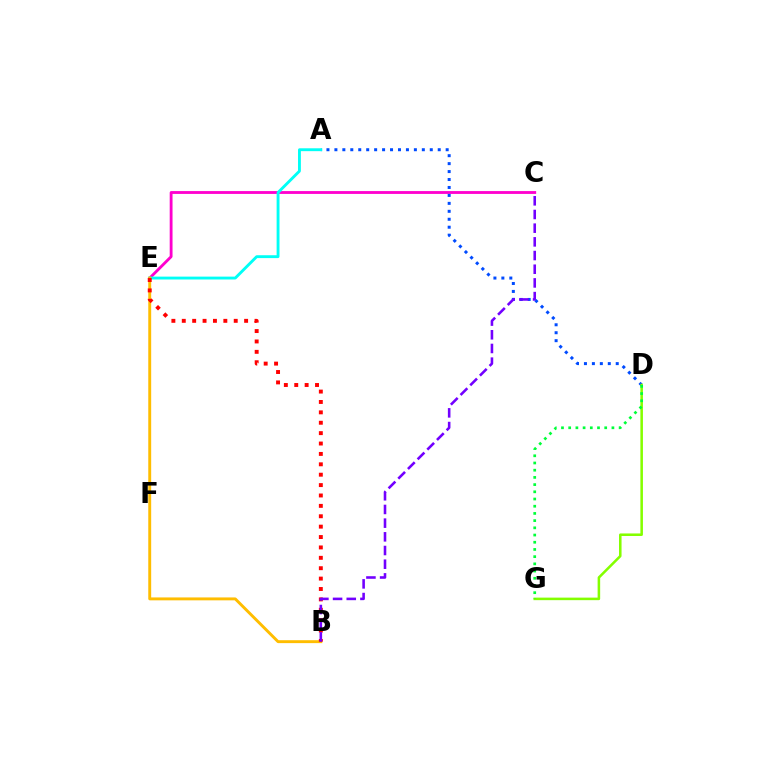{('C', 'E'): [{'color': '#ff00cf', 'line_style': 'solid', 'thickness': 2.04}], ('A', 'D'): [{'color': '#004bff', 'line_style': 'dotted', 'thickness': 2.16}], ('D', 'G'): [{'color': '#84ff00', 'line_style': 'solid', 'thickness': 1.83}, {'color': '#00ff39', 'line_style': 'dotted', 'thickness': 1.96}], ('A', 'E'): [{'color': '#00fff6', 'line_style': 'solid', 'thickness': 2.07}], ('B', 'E'): [{'color': '#ffbd00', 'line_style': 'solid', 'thickness': 2.1}, {'color': '#ff0000', 'line_style': 'dotted', 'thickness': 2.82}], ('B', 'C'): [{'color': '#7200ff', 'line_style': 'dashed', 'thickness': 1.86}]}